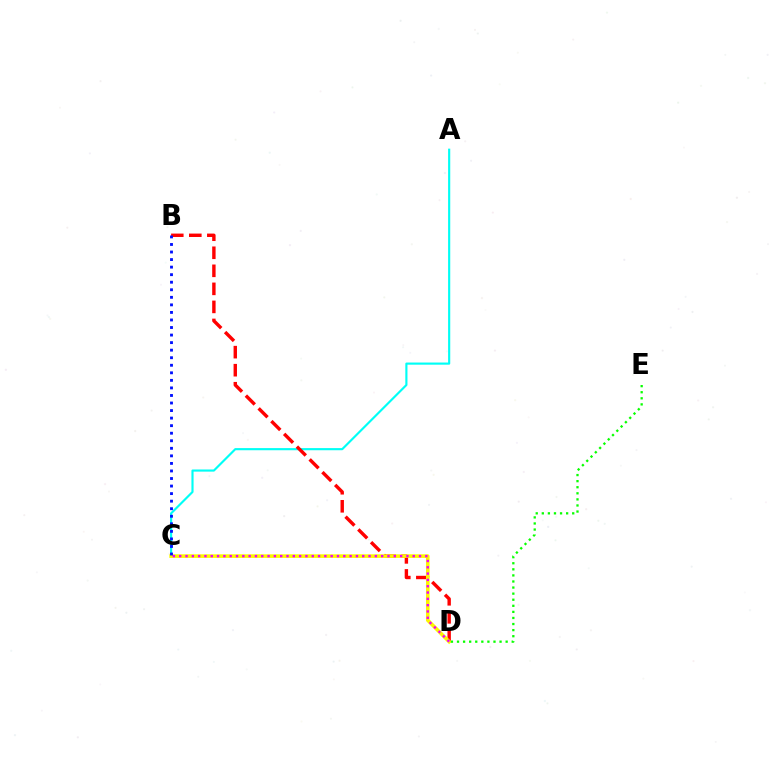{('A', 'C'): [{'color': '#00fff6', 'line_style': 'solid', 'thickness': 1.55}], ('B', 'D'): [{'color': '#ff0000', 'line_style': 'dashed', 'thickness': 2.45}], ('C', 'D'): [{'color': '#fcf500', 'line_style': 'solid', 'thickness': 2.59}, {'color': '#ee00ff', 'line_style': 'dotted', 'thickness': 1.71}], ('B', 'C'): [{'color': '#0010ff', 'line_style': 'dotted', 'thickness': 2.05}], ('D', 'E'): [{'color': '#08ff00', 'line_style': 'dotted', 'thickness': 1.65}]}